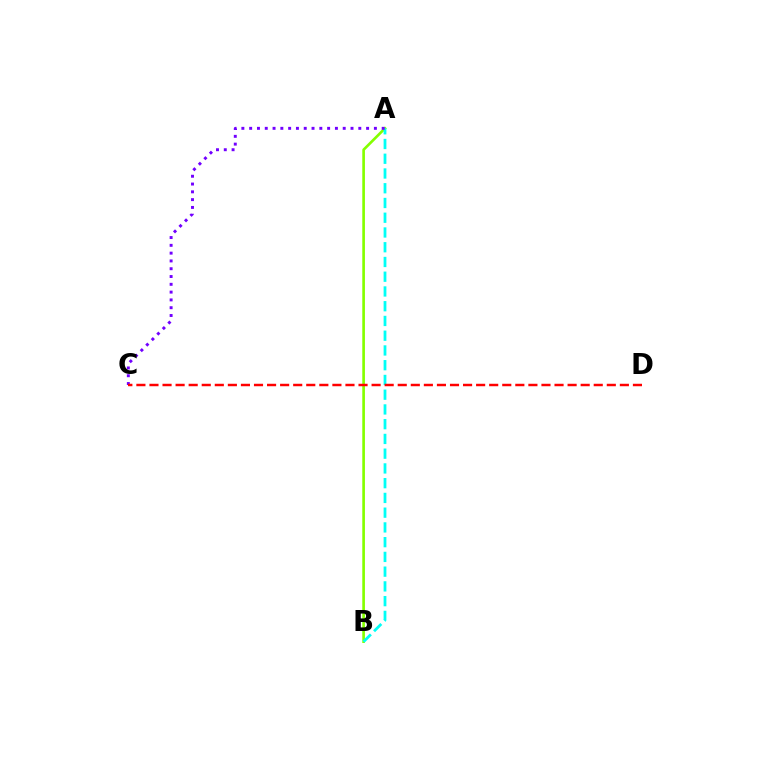{('A', 'B'): [{'color': '#84ff00', 'line_style': 'solid', 'thickness': 1.91}, {'color': '#00fff6', 'line_style': 'dashed', 'thickness': 2.0}], ('A', 'C'): [{'color': '#7200ff', 'line_style': 'dotted', 'thickness': 2.12}], ('C', 'D'): [{'color': '#ff0000', 'line_style': 'dashed', 'thickness': 1.78}]}